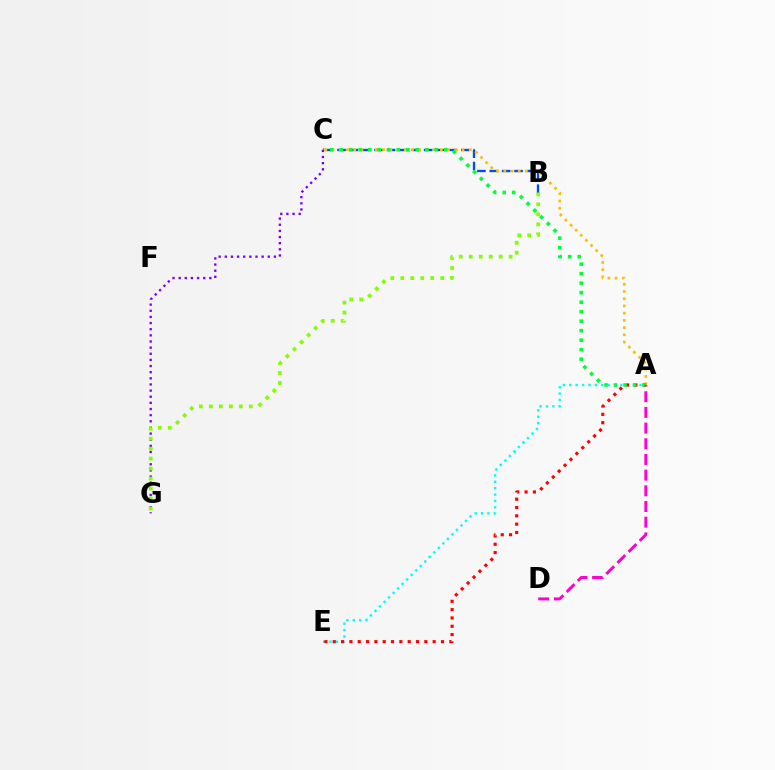{('B', 'C'): [{'color': '#004bff', 'line_style': 'dashed', 'thickness': 1.68}], ('A', 'C'): [{'color': '#ffbd00', 'line_style': 'dotted', 'thickness': 1.96}, {'color': '#00ff39', 'line_style': 'dotted', 'thickness': 2.58}], ('A', 'E'): [{'color': '#00fff6', 'line_style': 'dotted', 'thickness': 1.73}, {'color': '#ff0000', 'line_style': 'dotted', 'thickness': 2.26}], ('A', 'D'): [{'color': '#ff00cf', 'line_style': 'dashed', 'thickness': 2.13}], ('C', 'G'): [{'color': '#7200ff', 'line_style': 'dotted', 'thickness': 1.67}], ('B', 'G'): [{'color': '#84ff00', 'line_style': 'dotted', 'thickness': 2.71}]}